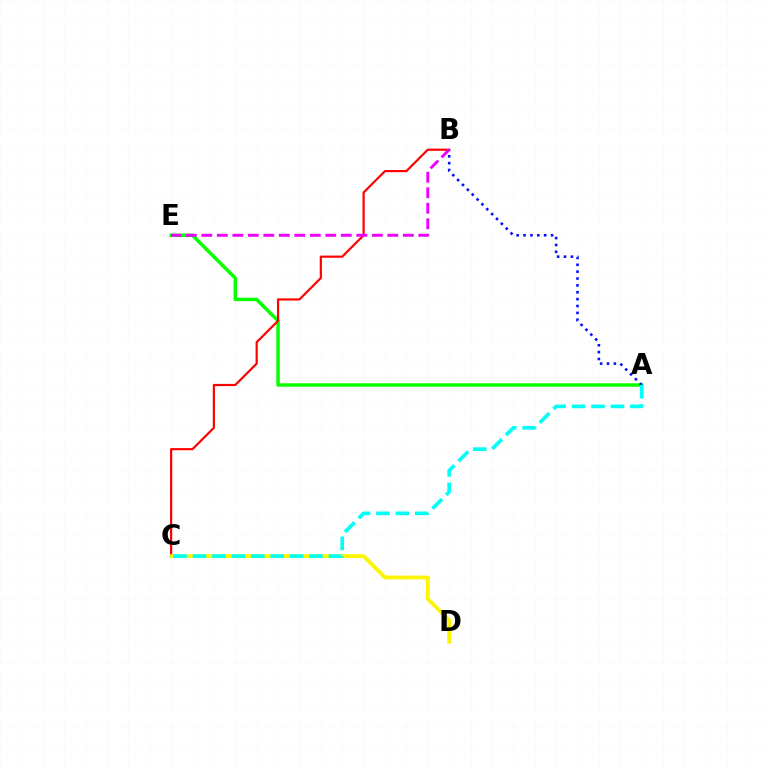{('A', 'E'): [{'color': '#08ff00', 'line_style': 'solid', 'thickness': 2.48}], ('B', 'C'): [{'color': '#ff0000', 'line_style': 'solid', 'thickness': 1.58}], ('A', 'B'): [{'color': '#0010ff', 'line_style': 'dotted', 'thickness': 1.87}], ('B', 'E'): [{'color': '#ee00ff', 'line_style': 'dashed', 'thickness': 2.11}], ('C', 'D'): [{'color': '#fcf500', 'line_style': 'solid', 'thickness': 2.75}], ('A', 'C'): [{'color': '#00fff6', 'line_style': 'dashed', 'thickness': 2.64}]}